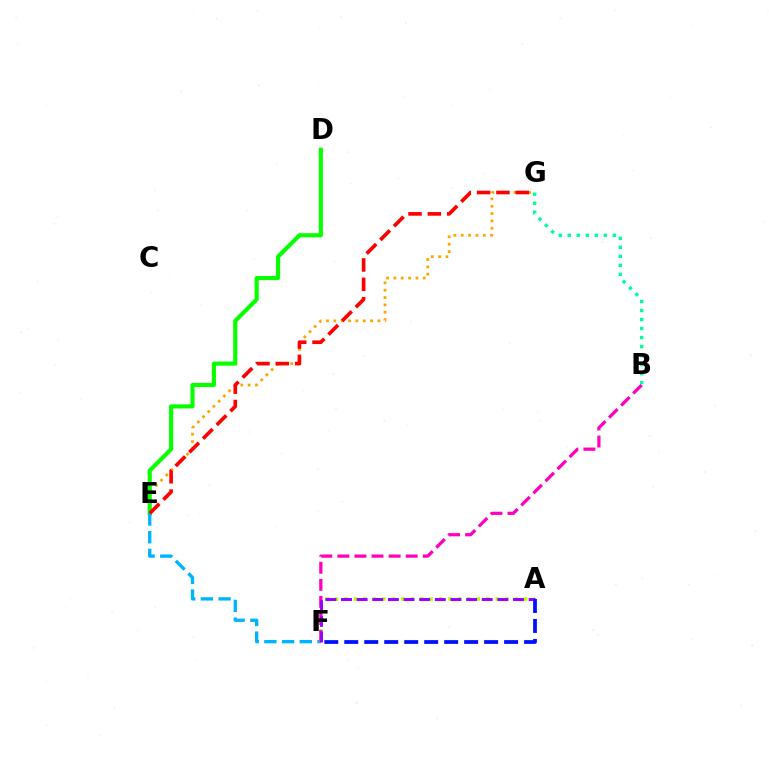{('E', 'G'): [{'color': '#ffa500', 'line_style': 'dotted', 'thickness': 2.0}, {'color': '#ff0000', 'line_style': 'dashed', 'thickness': 2.63}], ('D', 'E'): [{'color': '#08ff00', 'line_style': 'solid', 'thickness': 2.98}], ('B', 'G'): [{'color': '#00ff9d', 'line_style': 'dotted', 'thickness': 2.45}], ('E', 'F'): [{'color': '#00b5ff', 'line_style': 'dashed', 'thickness': 2.41}], ('A', 'F'): [{'color': '#b3ff00', 'line_style': 'dotted', 'thickness': 2.57}, {'color': '#9b00ff', 'line_style': 'dashed', 'thickness': 2.12}, {'color': '#0010ff', 'line_style': 'dashed', 'thickness': 2.71}], ('B', 'F'): [{'color': '#ff00bd', 'line_style': 'dashed', 'thickness': 2.32}]}